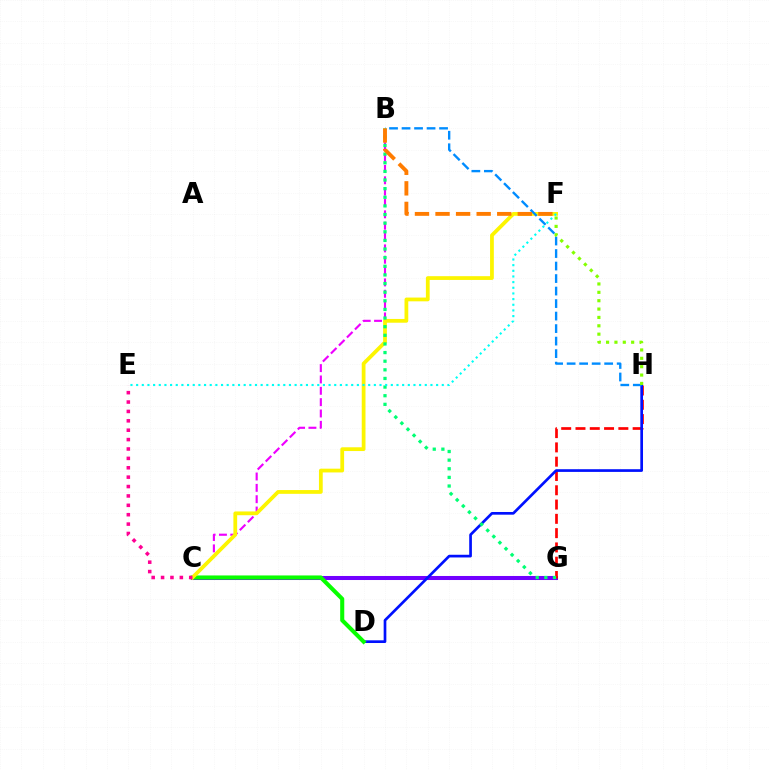{('C', 'G'): [{'color': '#7200ff', 'line_style': 'solid', 'thickness': 2.91}], ('G', 'H'): [{'color': '#ff0000', 'line_style': 'dashed', 'thickness': 1.94}], ('D', 'H'): [{'color': '#0010ff', 'line_style': 'solid', 'thickness': 1.94}], ('C', 'D'): [{'color': '#08ff00', 'line_style': 'solid', 'thickness': 2.93}], ('B', 'C'): [{'color': '#ee00ff', 'line_style': 'dashed', 'thickness': 1.54}], ('C', 'F'): [{'color': '#fcf500', 'line_style': 'solid', 'thickness': 2.71}], ('B', 'G'): [{'color': '#00ff74', 'line_style': 'dotted', 'thickness': 2.34}], ('B', 'H'): [{'color': '#008cff', 'line_style': 'dashed', 'thickness': 1.7}], ('E', 'F'): [{'color': '#00fff6', 'line_style': 'dotted', 'thickness': 1.54}], ('F', 'H'): [{'color': '#84ff00', 'line_style': 'dotted', 'thickness': 2.27}], ('B', 'F'): [{'color': '#ff7c00', 'line_style': 'dashed', 'thickness': 2.79}], ('C', 'E'): [{'color': '#ff0094', 'line_style': 'dotted', 'thickness': 2.55}]}